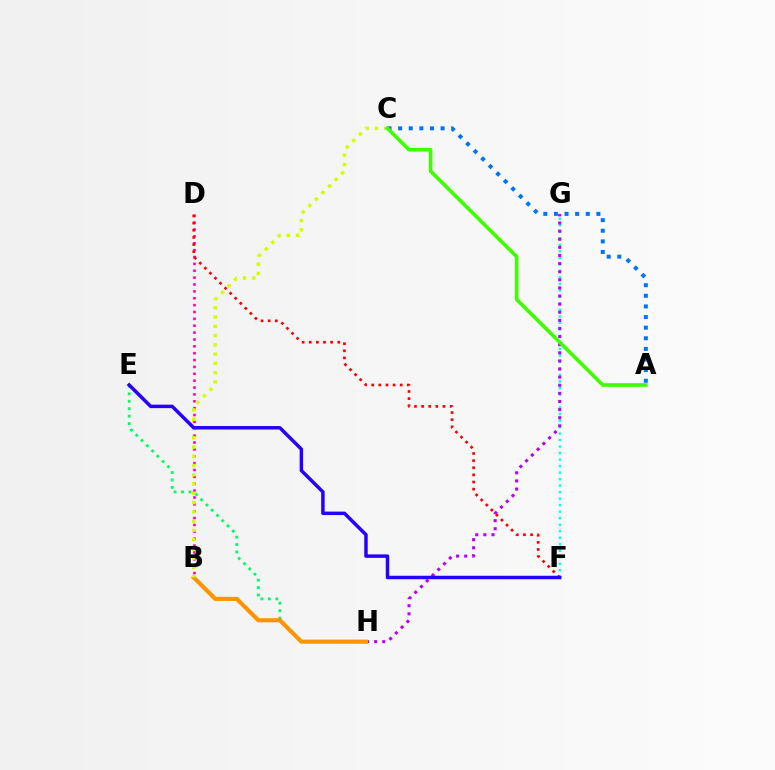{('F', 'G'): [{'color': '#00fff6', 'line_style': 'dotted', 'thickness': 1.77}], ('A', 'C'): [{'color': '#0074ff', 'line_style': 'dotted', 'thickness': 2.88}, {'color': '#3dff00', 'line_style': 'solid', 'thickness': 2.62}], ('B', 'D'): [{'color': '#ff00ac', 'line_style': 'dotted', 'thickness': 1.87}], ('E', 'H'): [{'color': '#00ff5c', 'line_style': 'dotted', 'thickness': 2.02}], ('G', 'H'): [{'color': '#b900ff', 'line_style': 'dotted', 'thickness': 2.2}], ('B', 'H'): [{'color': '#ff9400', 'line_style': 'solid', 'thickness': 2.97}], ('B', 'C'): [{'color': '#d1ff00', 'line_style': 'dotted', 'thickness': 2.52}], ('D', 'F'): [{'color': '#ff0000', 'line_style': 'dotted', 'thickness': 1.94}], ('E', 'F'): [{'color': '#2500ff', 'line_style': 'solid', 'thickness': 2.51}]}